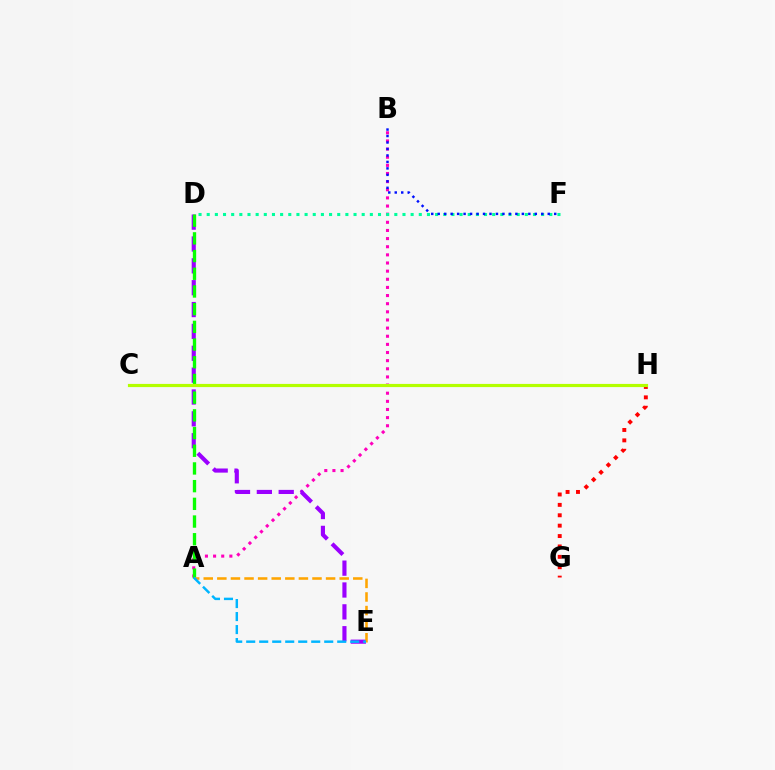{('A', 'B'): [{'color': '#ff00bd', 'line_style': 'dotted', 'thickness': 2.21}], ('G', 'H'): [{'color': '#ff0000', 'line_style': 'dotted', 'thickness': 2.82}], ('D', 'E'): [{'color': '#9b00ff', 'line_style': 'dashed', 'thickness': 2.97}], ('A', 'D'): [{'color': '#08ff00', 'line_style': 'dashed', 'thickness': 2.4}], ('A', 'E'): [{'color': '#ffa500', 'line_style': 'dashed', 'thickness': 1.85}, {'color': '#00b5ff', 'line_style': 'dashed', 'thickness': 1.77}], ('D', 'F'): [{'color': '#00ff9d', 'line_style': 'dotted', 'thickness': 2.22}], ('C', 'H'): [{'color': '#b3ff00', 'line_style': 'solid', 'thickness': 2.28}], ('B', 'F'): [{'color': '#0010ff', 'line_style': 'dotted', 'thickness': 1.76}]}